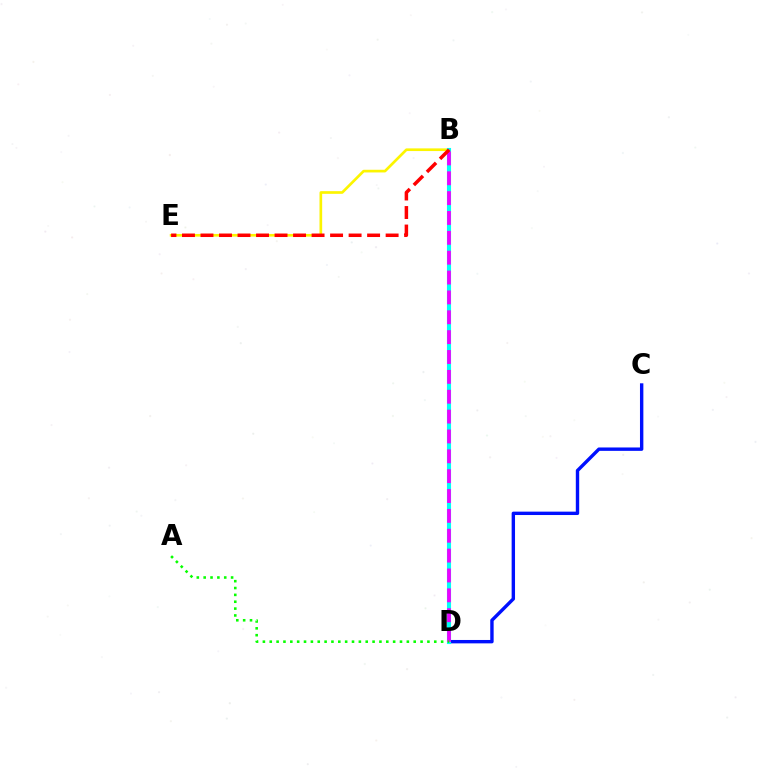{('B', 'E'): [{'color': '#fcf500', 'line_style': 'solid', 'thickness': 1.92}, {'color': '#ff0000', 'line_style': 'dashed', 'thickness': 2.52}], ('C', 'D'): [{'color': '#0010ff', 'line_style': 'solid', 'thickness': 2.44}], ('B', 'D'): [{'color': '#00fff6', 'line_style': 'solid', 'thickness': 2.96}, {'color': '#ee00ff', 'line_style': 'dashed', 'thickness': 2.7}], ('A', 'D'): [{'color': '#08ff00', 'line_style': 'dotted', 'thickness': 1.86}]}